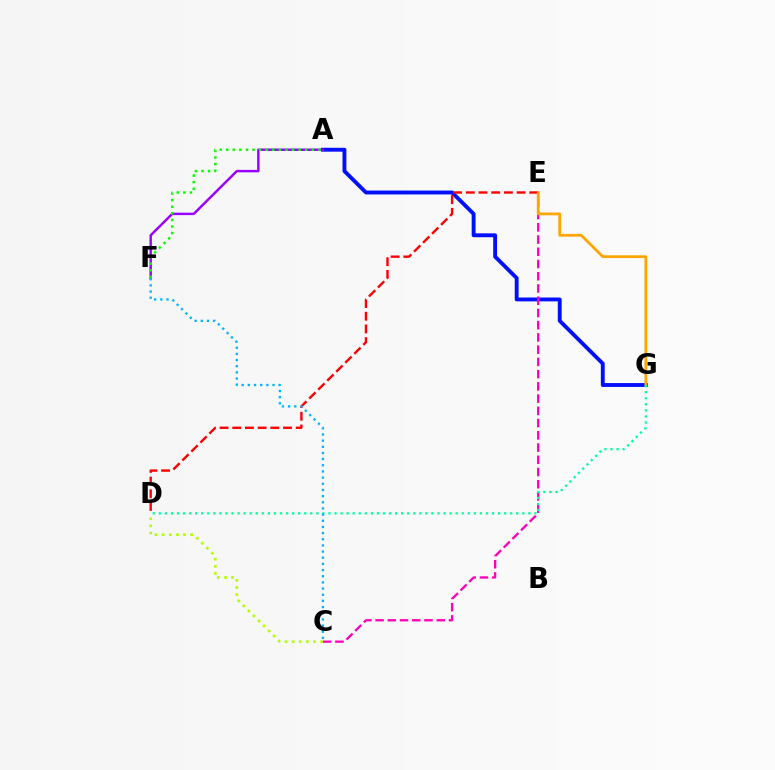{('A', 'G'): [{'color': '#0010ff', 'line_style': 'solid', 'thickness': 2.79}], ('A', 'F'): [{'color': '#9b00ff', 'line_style': 'solid', 'thickness': 1.76}, {'color': '#08ff00', 'line_style': 'dotted', 'thickness': 1.79}], ('C', 'D'): [{'color': '#b3ff00', 'line_style': 'dotted', 'thickness': 1.93}], ('D', 'E'): [{'color': '#ff0000', 'line_style': 'dashed', 'thickness': 1.72}], ('C', 'E'): [{'color': '#ff00bd', 'line_style': 'dashed', 'thickness': 1.66}], ('E', 'G'): [{'color': '#ffa500', 'line_style': 'solid', 'thickness': 1.98}], ('D', 'G'): [{'color': '#00ff9d', 'line_style': 'dotted', 'thickness': 1.65}], ('C', 'F'): [{'color': '#00b5ff', 'line_style': 'dotted', 'thickness': 1.67}]}